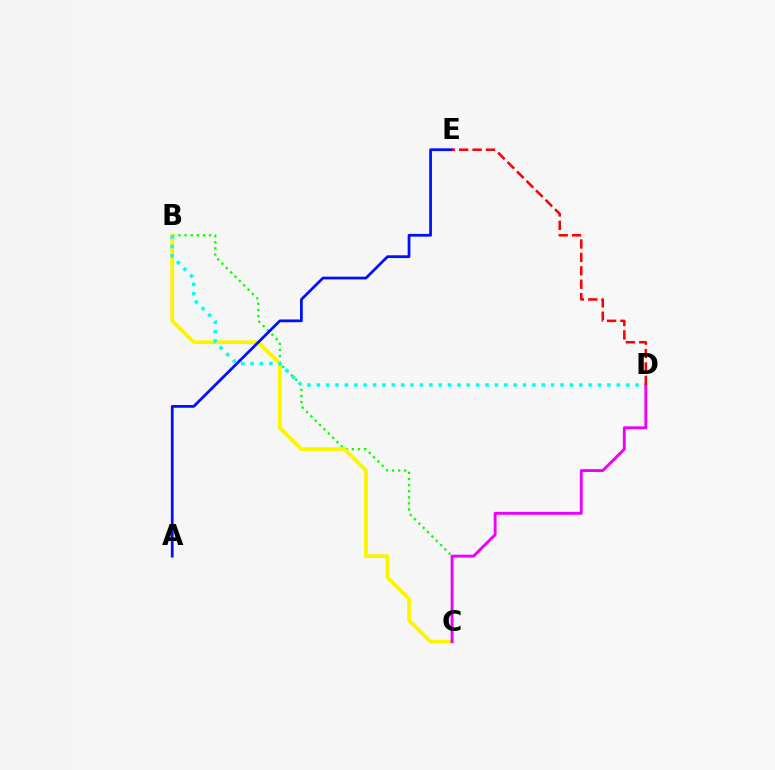{('B', 'C'): [{'color': '#08ff00', 'line_style': 'dotted', 'thickness': 1.66}, {'color': '#fcf500', 'line_style': 'solid', 'thickness': 2.71}], ('A', 'E'): [{'color': '#0010ff', 'line_style': 'solid', 'thickness': 1.99}], ('B', 'D'): [{'color': '#00fff6', 'line_style': 'dotted', 'thickness': 2.55}], ('C', 'D'): [{'color': '#ee00ff', 'line_style': 'solid', 'thickness': 2.09}], ('D', 'E'): [{'color': '#ff0000', 'line_style': 'dashed', 'thickness': 1.82}]}